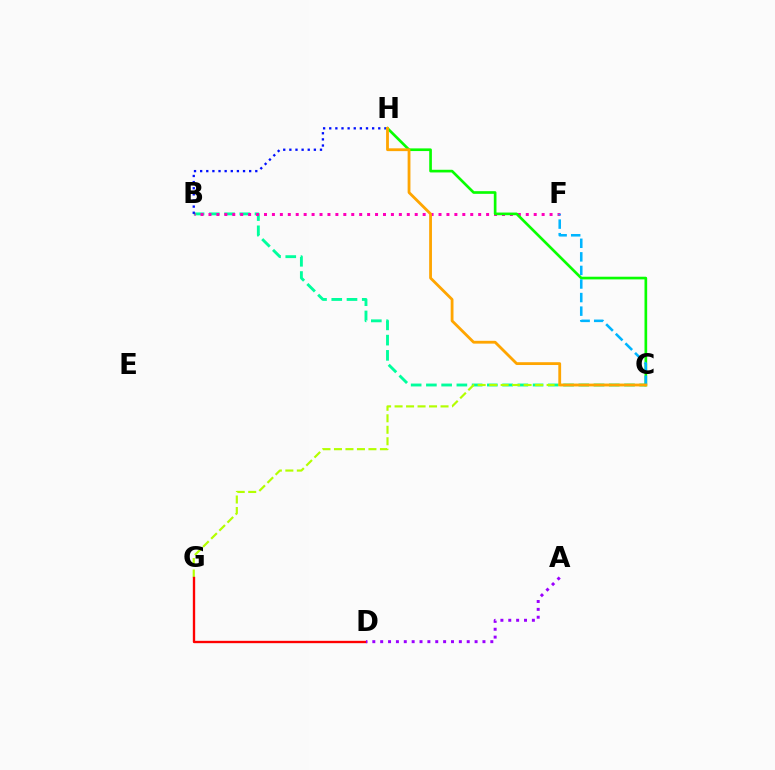{('B', 'C'): [{'color': '#00ff9d', 'line_style': 'dashed', 'thickness': 2.07}], ('B', 'F'): [{'color': '#ff00bd', 'line_style': 'dotted', 'thickness': 2.16}], ('B', 'H'): [{'color': '#0010ff', 'line_style': 'dotted', 'thickness': 1.66}], ('C', 'H'): [{'color': '#08ff00', 'line_style': 'solid', 'thickness': 1.92}, {'color': '#ffa500', 'line_style': 'solid', 'thickness': 2.02}], ('C', 'G'): [{'color': '#b3ff00', 'line_style': 'dashed', 'thickness': 1.56}], ('D', 'G'): [{'color': '#ff0000', 'line_style': 'solid', 'thickness': 1.68}], ('C', 'F'): [{'color': '#00b5ff', 'line_style': 'dashed', 'thickness': 1.84}], ('A', 'D'): [{'color': '#9b00ff', 'line_style': 'dotted', 'thickness': 2.14}]}